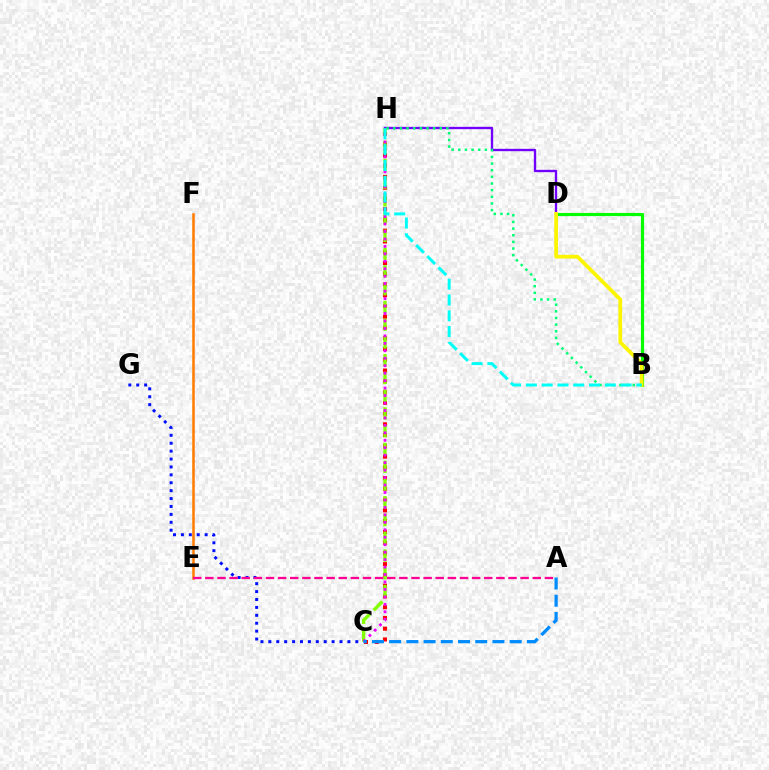{('E', 'F'): [{'color': '#ff7c00', 'line_style': 'solid', 'thickness': 1.81}], ('C', 'H'): [{'color': '#ff0000', 'line_style': 'dotted', 'thickness': 2.92}, {'color': '#84ff00', 'line_style': 'dashed', 'thickness': 2.41}, {'color': '#ee00ff', 'line_style': 'dotted', 'thickness': 2.03}], ('C', 'G'): [{'color': '#0010ff', 'line_style': 'dotted', 'thickness': 2.15}], ('D', 'H'): [{'color': '#7200ff', 'line_style': 'solid', 'thickness': 1.7}], ('B', 'D'): [{'color': '#08ff00', 'line_style': 'solid', 'thickness': 2.28}, {'color': '#fcf500', 'line_style': 'solid', 'thickness': 2.69}], ('B', 'H'): [{'color': '#00ff74', 'line_style': 'dotted', 'thickness': 1.81}, {'color': '#00fff6', 'line_style': 'dashed', 'thickness': 2.15}], ('A', 'E'): [{'color': '#ff0094', 'line_style': 'dashed', 'thickness': 1.65}], ('A', 'C'): [{'color': '#008cff', 'line_style': 'dashed', 'thickness': 2.34}]}